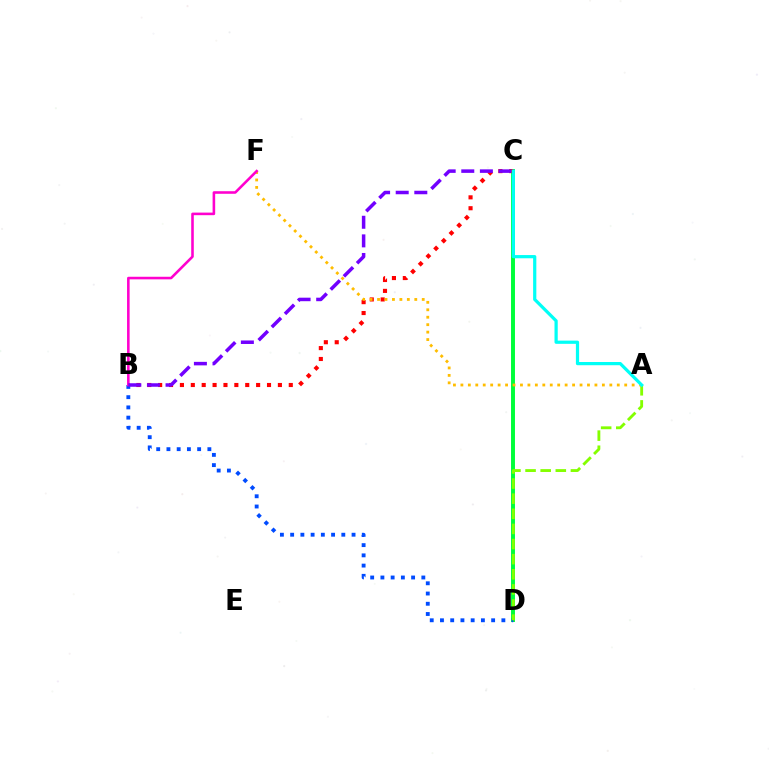{('C', 'D'): [{'color': '#00ff39', 'line_style': 'solid', 'thickness': 2.84}], ('B', 'C'): [{'color': '#ff0000', 'line_style': 'dotted', 'thickness': 2.96}, {'color': '#7200ff', 'line_style': 'dashed', 'thickness': 2.53}], ('B', 'D'): [{'color': '#004bff', 'line_style': 'dotted', 'thickness': 2.78}], ('A', 'D'): [{'color': '#84ff00', 'line_style': 'dashed', 'thickness': 2.05}], ('A', 'F'): [{'color': '#ffbd00', 'line_style': 'dotted', 'thickness': 2.02}], ('B', 'F'): [{'color': '#ff00cf', 'line_style': 'solid', 'thickness': 1.86}], ('A', 'C'): [{'color': '#00fff6', 'line_style': 'solid', 'thickness': 2.32}]}